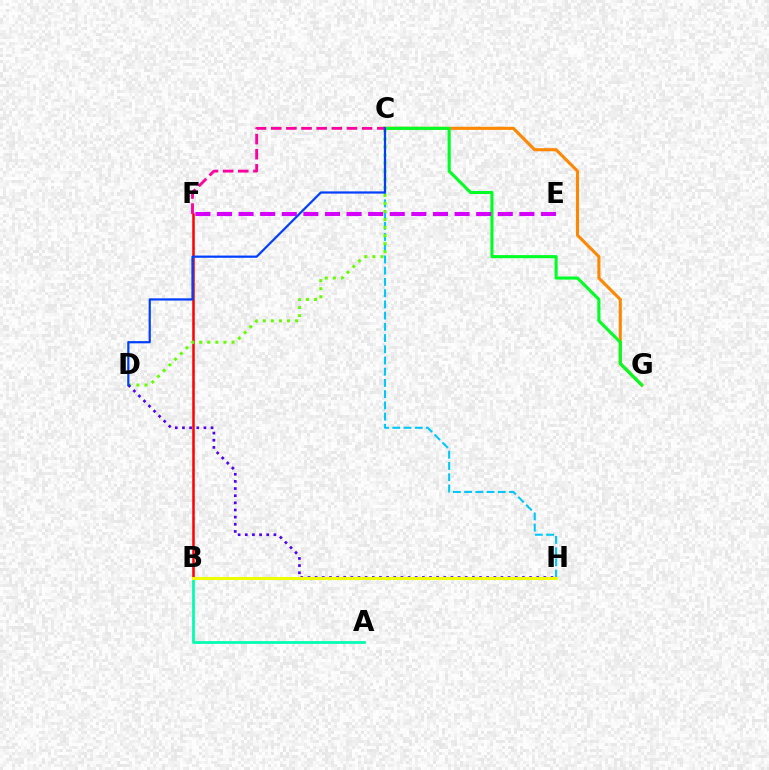{('C', 'G'): [{'color': '#ff8800', 'line_style': 'solid', 'thickness': 2.23}, {'color': '#00ff27', 'line_style': 'solid', 'thickness': 2.23}], ('C', 'H'): [{'color': '#00c7ff', 'line_style': 'dashed', 'thickness': 1.52}], ('B', 'F'): [{'color': '#ff0000', 'line_style': 'solid', 'thickness': 1.8}], ('C', 'D'): [{'color': '#66ff00', 'line_style': 'dotted', 'thickness': 2.19}, {'color': '#003fff', 'line_style': 'solid', 'thickness': 1.59}], ('C', 'F'): [{'color': '#ff00a0', 'line_style': 'dashed', 'thickness': 2.06}], ('A', 'B'): [{'color': '#00ffaf', 'line_style': 'solid', 'thickness': 1.97}], ('E', 'F'): [{'color': '#d600ff', 'line_style': 'dashed', 'thickness': 2.93}], ('D', 'H'): [{'color': '#4f00ff', 'line_style': 'dotted', 'thickness': 1.94}], ('B', 'H'): [{'color': '#eeff00', 'line_style': 'solid', 'thickness': 2.18}]}